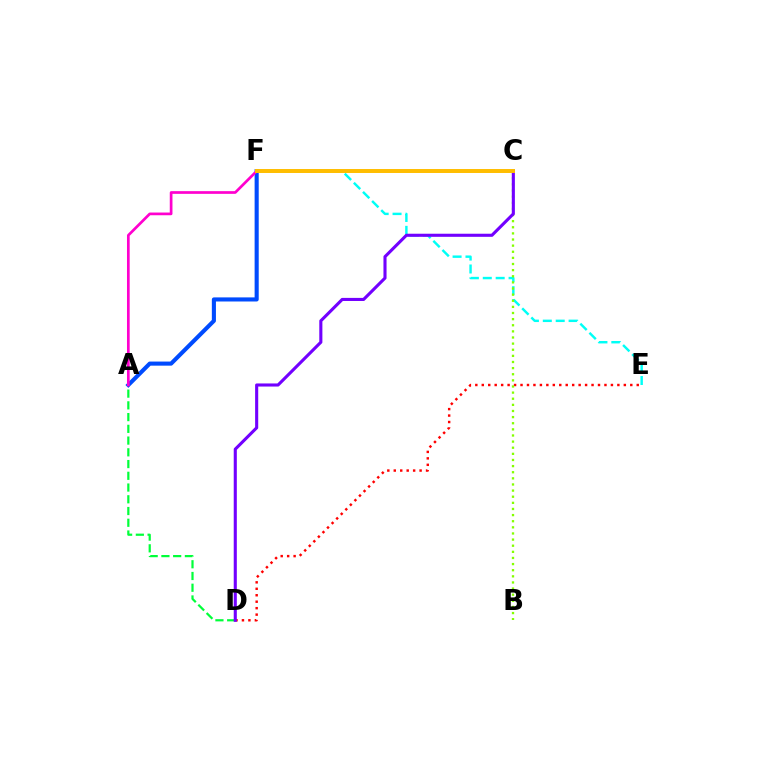{('D', 'E'): [{'color': '#ff0000', 'line_style': 'dotted', 'thickness': 1.75}], ('A', 'D'): [{'color': '#00ff39', 'line_style': 'dashed', 'thickness': 1.59}], ('E', 'F'): [{'color': '#00fff6', 'line_style': 'dashed', 'thickness': 1.75}], ('A', 'F'): [{'color': '#004bff', 'line_style': 'solid', 'thickness': 2.95}, {'color': '#ff00cf', 'line_style': 'solid', 'thickness': 1.95}], ('B', 'C'): [{'color': '#84ff00', 'line_style': 'dotted', 'thickness': 1.66}], ('C', 'D'): [{'color': '#7200ff', 'line_style': 'solid', 'thickness': 2.23}], ('C', 'F'): [{'color': '#ffbd00', 'line_style': 'solid', 'thickness': 2.85}]}